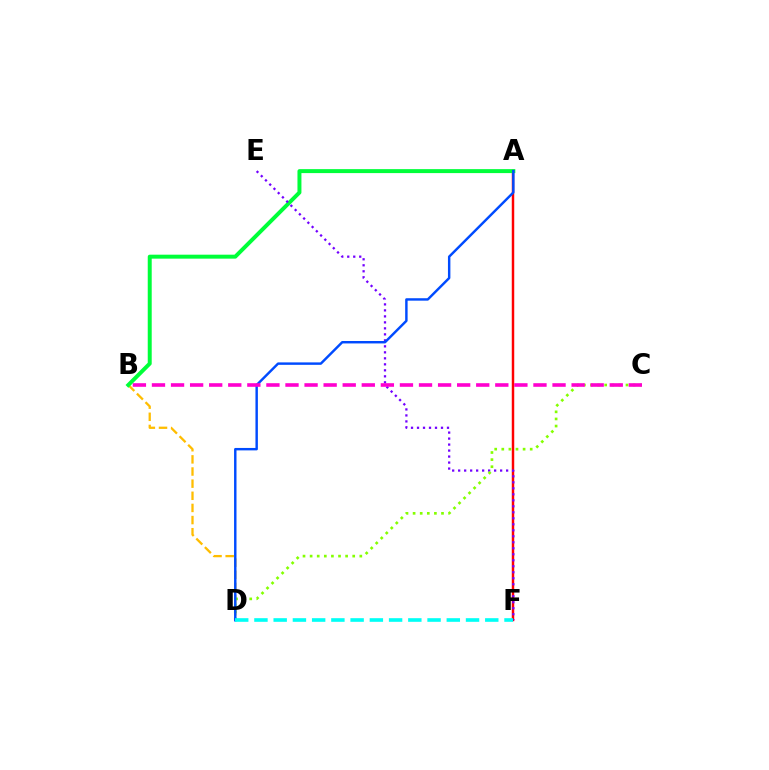{('A', 'F'): [{'color': '#ff0000', 'line_style': 'solid', 'thickness': 1.77}], ('B', 'D'): [{'color': '#ffbd00', 'line_style': 'dashed', 'thickness': 1.65}], ('A', 'B'): [{'color': '#00ff39', 'line_style': 'solid', 'thickness': 2.86}], ('E', 'F'): [{'color': '#7200ff', 'line_style': 'dotted', 'thickness': 1.63}], ('C', 'D'): [{'color': '#84ff00', 'line_style': 'dotted', 'thickness': 1.93}], ('A', 'D'): [{'color': '#004bff', 'line_style': 'solid', 'thickness': 1.76}], ('D', 'F'): [{'color': '#00fff6', 'line_style': 'dashed', 'thickness': 2.61}], ('B', 'C'): [{'color': '#ff00cf', 'line_style': 'dashed', 'thickness': 2.59}]}